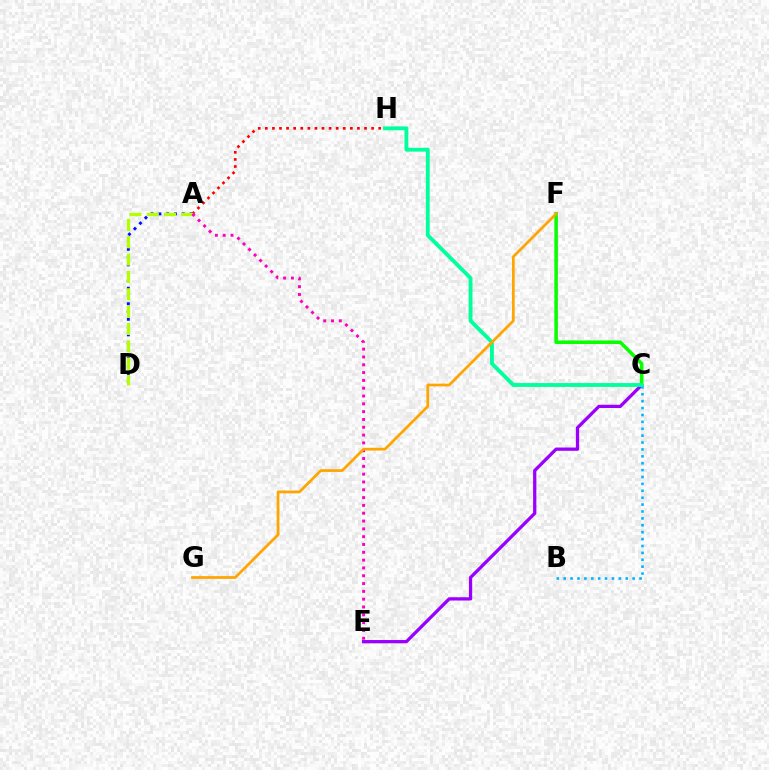{('A', 'H'): [{'color': '#ff0000', 'line_style': 'dotted', 'thickness': 1.93}], ('C', 'E'): [{'color': '#9b00ff', 'line_style': 'solid', 'thickness': 2.35}], ('C', 'F'): [{'color': '#08ff00', 'line_style': 'solid', 'thickness': 2.56}], ('A', 'D'): [{'color': '#0010ff', 'line_style': 'dotted', 'thickness': 2.11}, {'color': '#b3ff00', 'line_style': 'dashed', 'thickness': 2.36}], ('B', 'C'): [{'color': '#00b5ff', 'line_style': 'dotted', 'thickness': 1.87}], ('A', 'E'): [{'color': '#ff00bd', 'line_style': 'dotted', 'thickness': 2.12}], ('C', 'H'): [{'color': '#00ff9d', 'line_style': 'solid', 'thickness': 2.76}], ('F', 'G'): [{'color': '#ffa500', 'line_style': 'solid', 'thickness': 1.97}]}